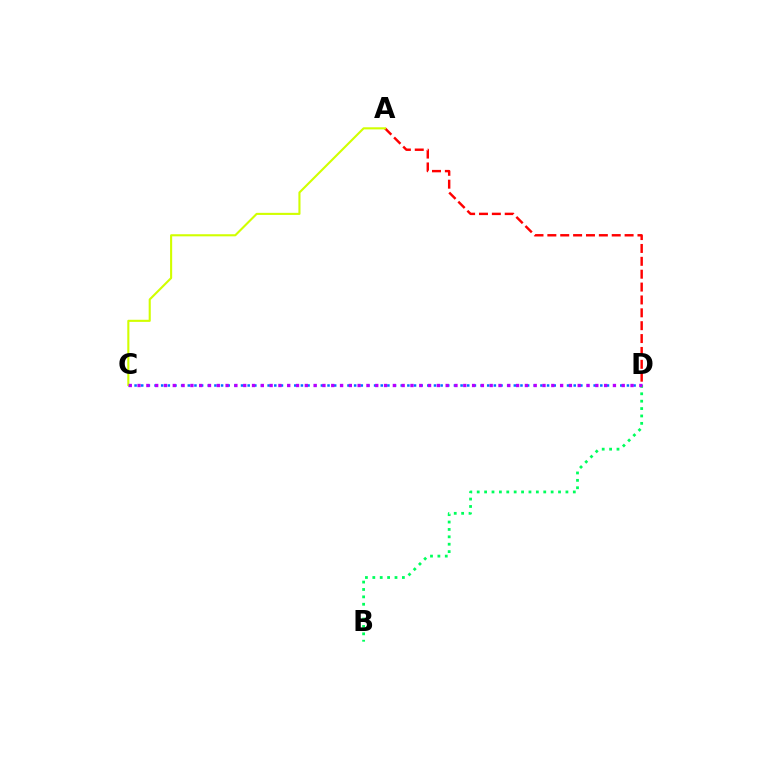{('A', 'D'): [{'color': '#ff0000', 'line_style': 'dashed', 'thickness': 1.75}], ('C', 'D'): [{'color': '#0074ff', 'line_style': 'dotted', 'thickness': 1.81}, {'color': '#b900ff', 'line_style': 'dotted', 'thickness': 2.39}], ('A', 'C'): [{'color': '#d1ff00', 'line_style': 'solid', 'thickness': 1.52}], ('B', 'D'): [{'color': '#00ff5c', 'line_style': 'dotted', 'thickness': 2.01}]}